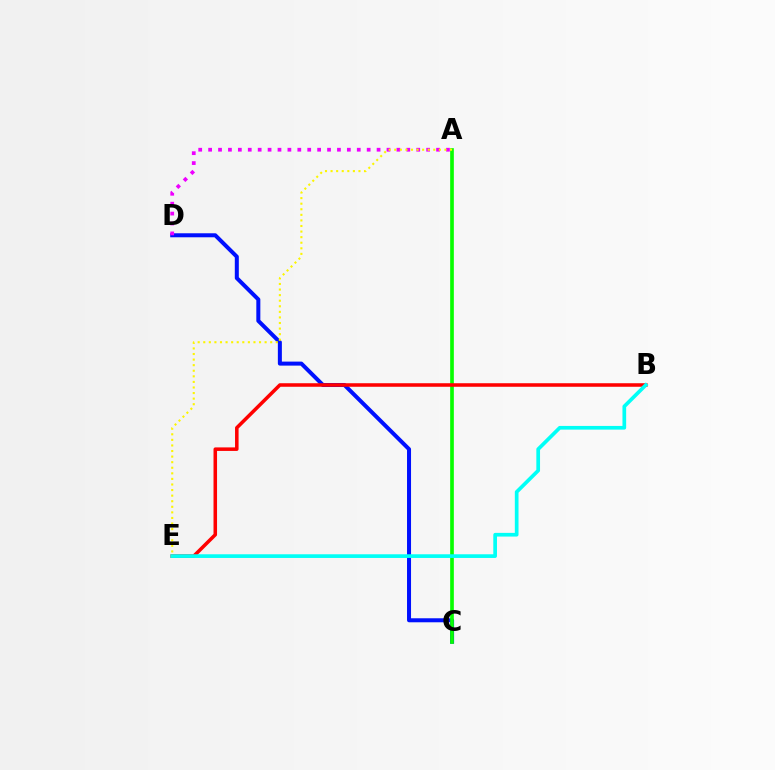{('C', 'D'): [{'color': '#0010ff', 'line_style': 'solid', 'thickness': 2.89}], ('A', 'D'): [{'color': '#ee00ff', 'line_style': 'dotted', 'thickness': 2.69}], ('A', 'C'): [{'color': '#08ff00', 'line_style': 'solid', 'thickness': 2.64}], ('B', 'E'): [{'color': '#ff0000', 'line_style': 'solid', 'thickness': 2.55}, {'color': '#00fff6', 'line_style': 'solid', 'thickness': 2.65}], ('A', 'E'): [{'color': '#fcf500', 'line_style': 'dotted', 'thickness': 1.52}]}